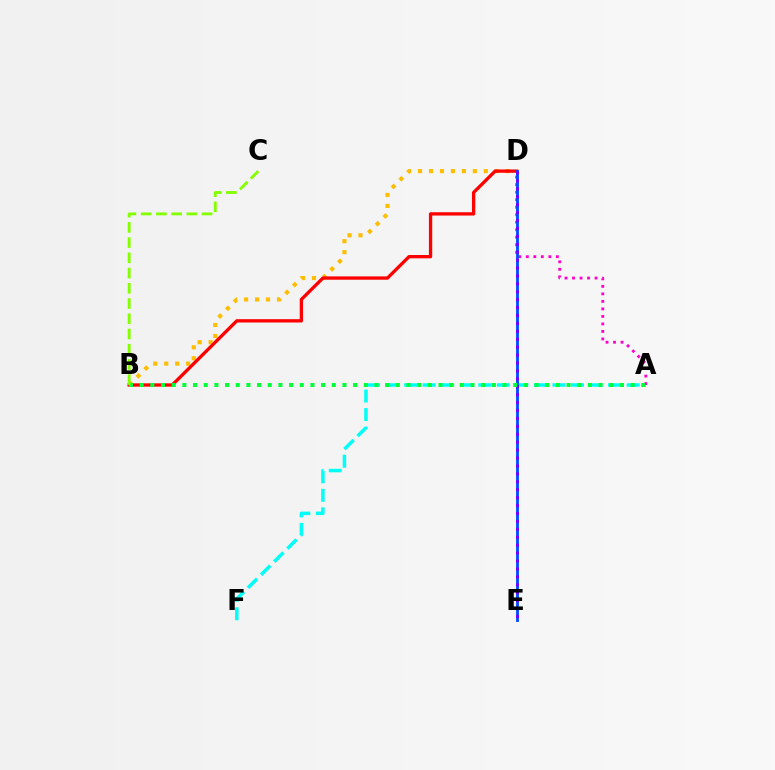{('A', 'F'): [{'color': '#00fff6', 'line_style': 'dashed', 'thickness': 2.52}], ('B', 'D'): [{'color': '#ffbd00', 'line_style': 'dotted', 'thickness': 2.98}, {'color': '#ff0000', 'line_style': 'solid', 'thickness': 2.39}], ('A', 'D'): [{'color': '#ff00cf', 'line_style': 'dotted', 'thickness': 2.04}], ('D', 'E'): [{'color': '#004bff', 'line_style': 'solid', 'thickness': 2.04}, {'color': '#7200ff', 'line_style': 'dotted', 'thickness': 2.15}], ('A', 'B'): [{'color': '#00ff39', 'line_style': 'dotted', 'thickness': 2.9}], ('B', 'C'): [{'color': '#84ff00', 'line_style': 'dashed', 'thickness': 2.07}]}